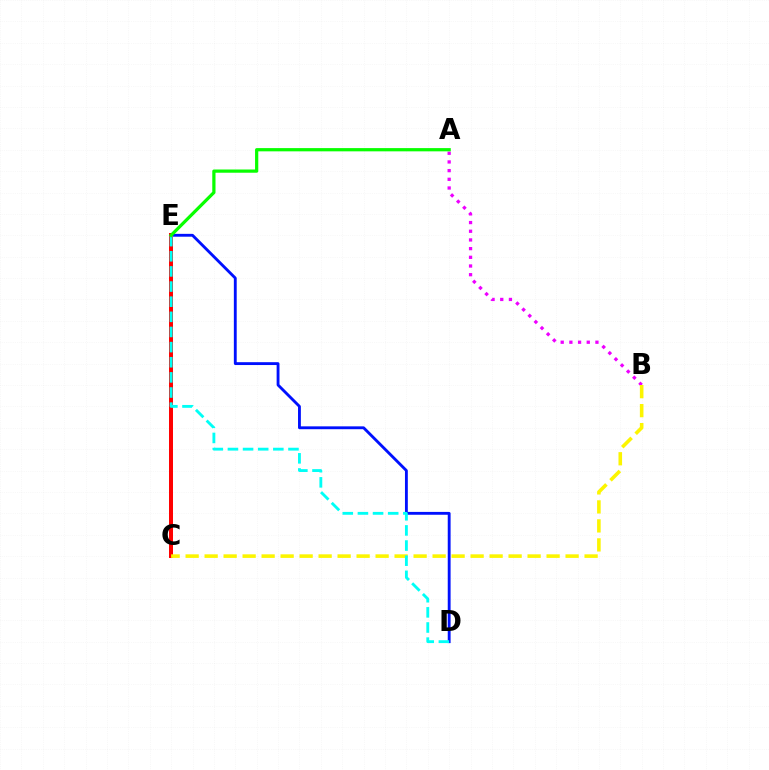{('D', 'E'): [{'color': '#0010ff', 'line_style': 'solid', 'thickness': 2.05}, {'color': '#00fff6', 'line_style': 'dashed', 'thickness': 2.06}], ('A', 'B'): [{'color': '#ee00ff', 'line_style': 'dotted', 'thickness': 2.36}], ('C', 'E'): [{'color': '#ff0000', 'line_style': 'solid', 'thickness': 2.87}], ('B', 'C'): [{'color': '#fcf500', 'line_style': 'dashed', 'thickness': 2.58}], ('A', 'E'): [{'color': '#08ff00', 'line_style': 'solid', 'thickness': 2.33}]}